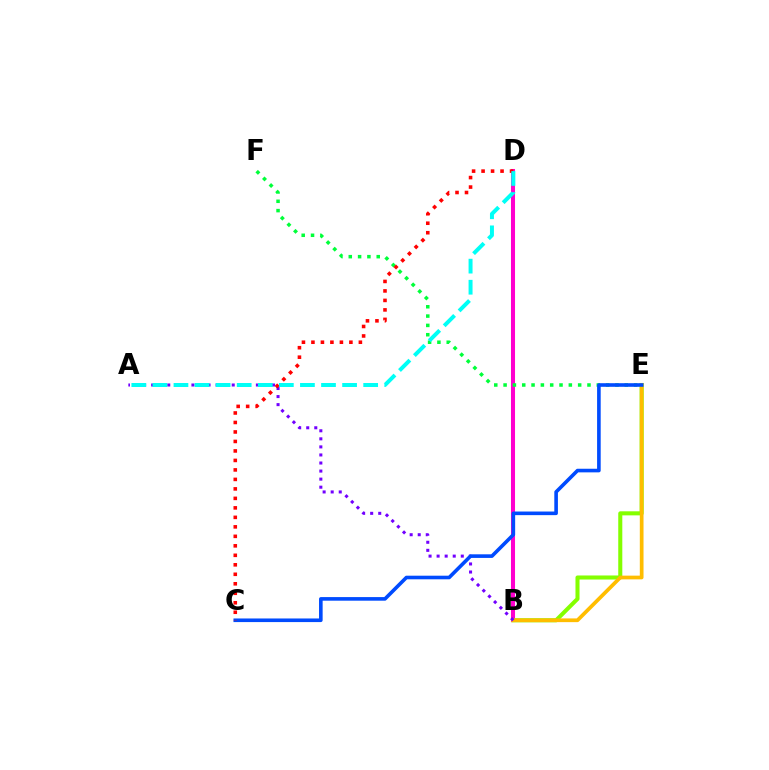{('B', 'E'): [{'color': '#84ff00', 'line_style': 'solid', 'thickness': 2.92}, {'color': '#ffbd00', 'line_style': 'solid', 'thickness': 2.68}], ('B', 'D'): [{'color': '#ff00cf', 'line_style': 'solid', 'thickness': 2.91}], ('E', 'F'): [{'color': '#00ff39', 'line_style': 'dotted', 'thickness': 2.53}], ('A', 'B'): [{'color': '#7200ff', 'line_style': 'dotted', 'thickness': 2.19}], ('C', 'E'): [{'color': '#004bff', 'line_style': 'solid', 'thickness': 2.6}], ('C', 'D'): [{'color': '#ff0000', 'line_style': 'dotted', 'thickness': 2.58}], ('A', 'D'): [{'color': '#00fff6', 'line_style': 'dashed', 'thickness': 2.86}]}